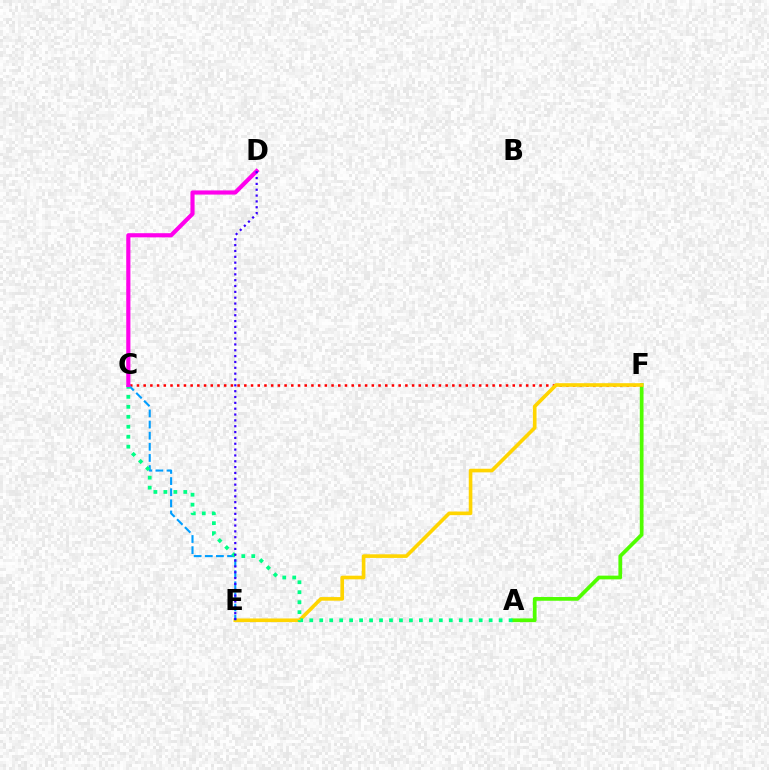{('A', 'F'): [{'color': '#4fff00', 'line_style': 'solid', 'thickness': 2.68}], ('C', 'F'): [{'color': '#ff0000', 'line_style': 'dotted', 'thickness': 1.82}], ('E', 'F'): [{'color': '#ffd500', 'line_style': 'solid', 'thickness': 2.61}], ('C', 'E'): [{'color': '#009eff', 'line_style': 'dashed', 'thickness': 1.51}], ('A', 'C'): [{'color': '#00ff86', 'line_style': 'dotted', 'thickness': 2.71}], ('C', 'D'): [{'color': '#ff00ed', 'line_style': 'solid', 'thickness': 2.99}], ('D', 'E'): [{'color': '#3700ff', 'line_style': 'dotted', 'thickness': 1.59}]}